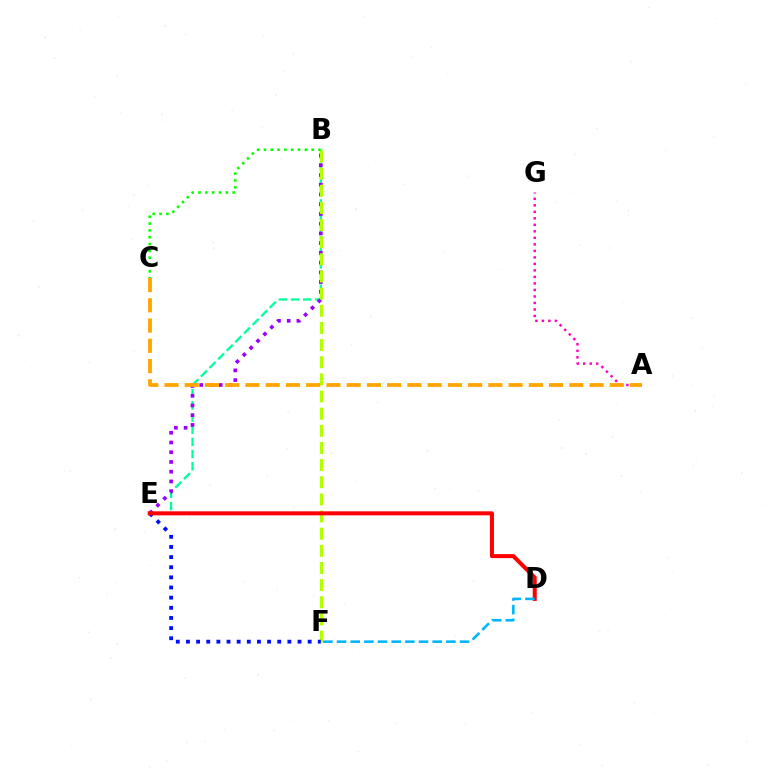{('B', 'E'): [{'color': '#00ff9d', 'line_style': 'dashed', 'thickness': 1.65}, {'color': '#9b00ff', 'line_style': 'dotted', 'thickness': 2.64}], ('A', 'G'): [{'color': '#ff00bd', 'line_style': 'dotted', 'thickness': 1.77}], ('B', 'F'): [{'color': '#b3ff00', 'line_style': 'dashed', 'thickness': 2.33}], ('E', 'F'): [{'color': '#0010ff', 'line_style': 'dotted', 'thickness': 2.76}], ('D', 'E'): [{'color': '#ff0000', 'line_style': 'solid', 'thickness': 2.9}], ('D', 'F'): [{'color': '#00b5ff', 'line_style': 'dashed', 'thickness': 1.86}], ('B', 'C'): [{'color': '#08ff00', 'line_style': 'dotted', 'thickness': 1.86}], ('A', 'C'): [{'color': '#ffa500', 'line_style': 'dashed', 'thickness': 2.75}]}